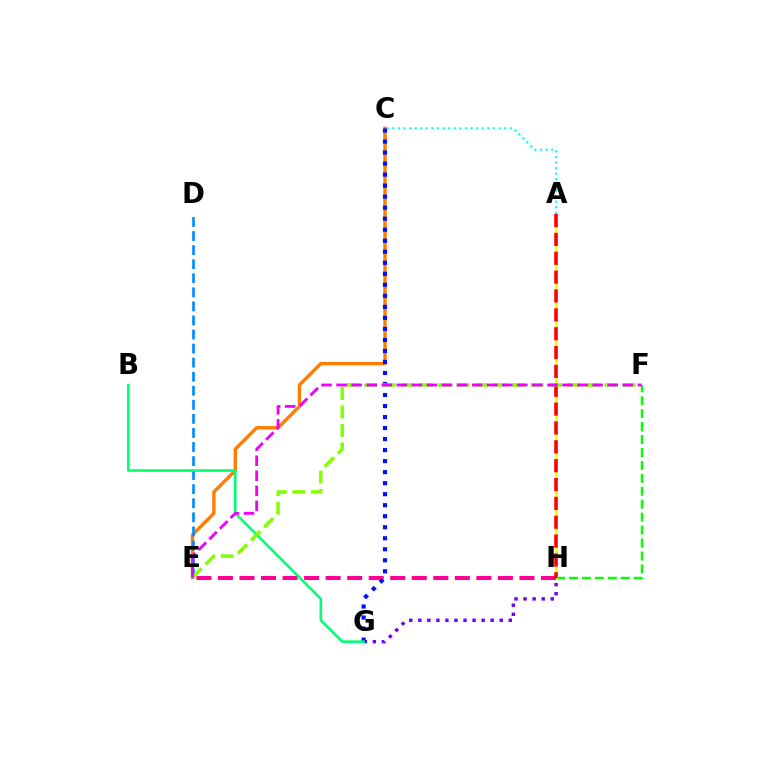{('C', 'E'): [{'color': '#ff7c00', 'line_style': 'solid', 'thickness': 2.44}], ('F', 'H'): [{'color': '#08ff00', 'line_style': 'dashed', 'thickness': 1.76}], ('A', 'H'): [{'color': '#fcf500', 'line_style': 'solid', 'thickness': 1.84}, {'color': '#ff0000', 'line_style': 'dashed', 'thickness': 2.56}], ('E', 'H'): [{'color': '#ff0094', 'line_style': 'dashed', 'thickness': 2.93}], ('D', 'E'): [{'color': '#008cff', 'line_style': 'dashed', 'thickness': 1.91}], ('A', 'C'): [{'color': '#00fff6', 'line_style': 'dotted', 'thickness': 1.52}], ('G', 'H'): [{'color': '#7200ff', 'line_style': 'dotted', 'thickness': 2.46}], ('C', 'G'): [{'color': '#0010ff', 'line_style': 'dotted', 'thickness': 2.99}], ('B', 'G'): [{'color': '#00ff74', 'line_style': 'solid', 'thickness': 1.87}], ('E', 'F'): [{'color': '#84ff00', 'line_style': 'dashed', 'thickness': 2.51}, {'color': '#ee00ff', 'line_style': 'dashed', 'thickness': 2.05}]}